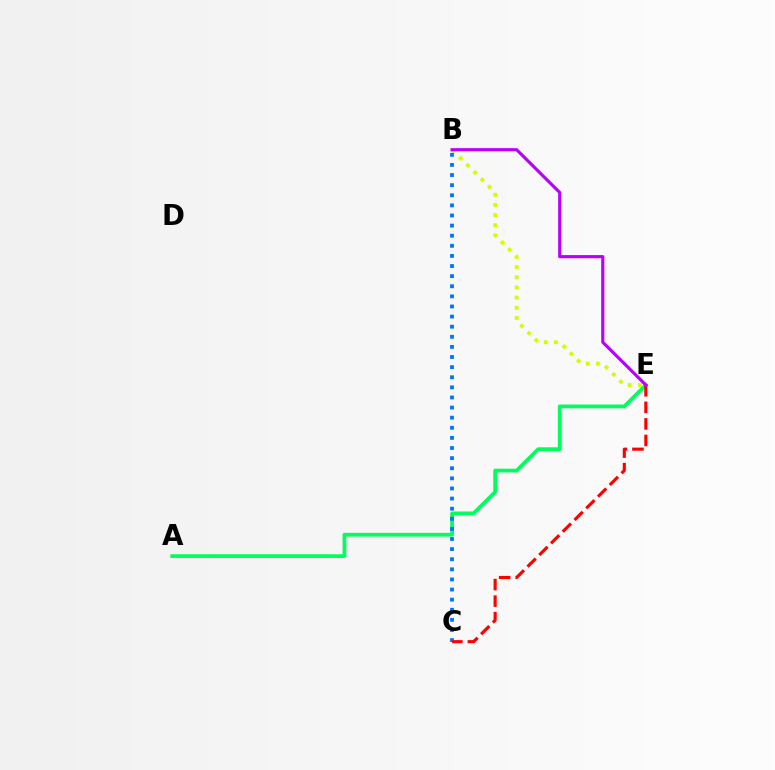{('B', 'E'): [{'color': '#d1ff00', 'line_style': 'dotted', 'thickness': 2.76}, {'color': '#b900ff', 'line_style': 'solid', 'thickness': 2.27}], ('A', 'E'): [{'color': '#00ff5c', 'line_style': 'solid', 'thickness': 2.69}], ('B', 'C'): [{'color': '#0074ff', 'line_style': 'dotted', 'thickness': 2.75}], ('C', 'E'): [{'color': '#ff0000', 'line_style': 'dashed', 'thickness': 2.25}]}